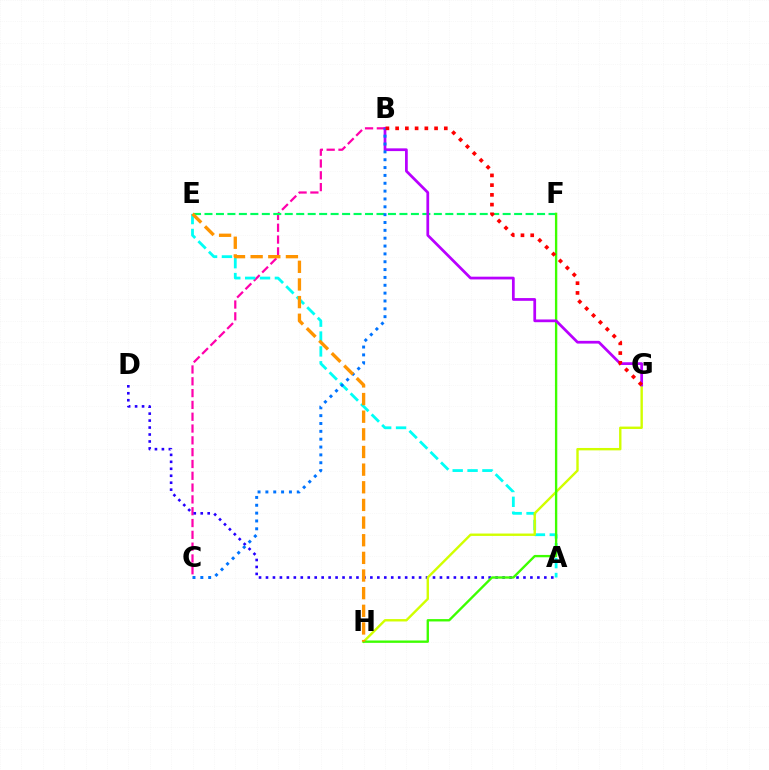{('B', 'C'): [{'color': '#ff00ac', 'line_style': 'dashed', 'thickness': 1.6}, {'color': '#0074ff', 'line_style': 'dotted', 'thickness': 2.13}], ('A', 'D'): [{'color': '#2500ff', 'line_style': 'dotted', 'thickness': 1.89}], ('A', 'E'): [{'color': '#00fff6', 'line_style': 'dashed', 'thickness': 2.02}], ('G', 'H'): [{'color': '#d1ff00', 'line_style': 'solid', 'thickness': 1.72}], ('E', 'F'): [{'color': '#00ff5c', 'line_style': 'dashed', 'thickness': 1.56}], ('F', 'H'): [{'color': '#3dff00', 'line_style': 'solid', 'thickness': 1.7}], ('B', 'G'): [{'color': '#b900ff', 'line_style': 'solid', 'thickness': 1.97}, {'color': '#ff0000', 'line_style': 'dotted', 'thickness': 2.64}], ('E', 'H'): [{'color': '#ff9400', 'line_style': 'dashed', 'thickness': 2.4}]}